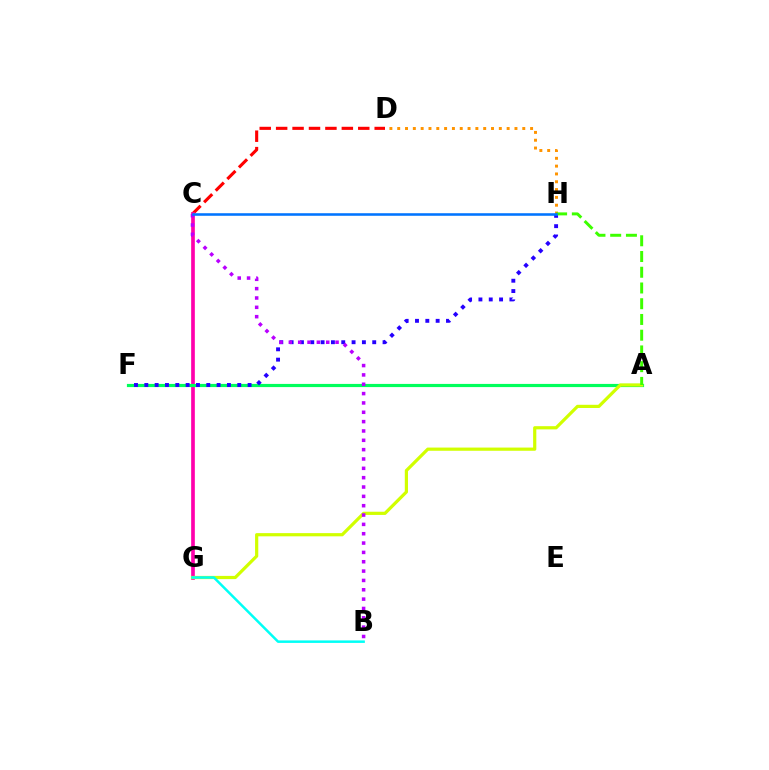{('C', 'D'): [{'color': '#ff0000', 'line_style': 'dashed', 'thickness': 2.23}], ('C', 'G'): [{'color': '#ff00ac', 'line_style': 'solid', 'thickness': 2.65}], ('D', 'H'): [{'color': '#ff9400', 'line_style': 'dotted', 'thickness': 2.12}], ('A', 'F'): [{'color': '#00ff5c', 'line_style': 'solid', 'thickness': 2.28}], ('F', 'H'): [{'color': '#2500ff', 'line_style': 'dotted', 'thickness': 2.81}], ('A', 'G'): [{'color': '#d1ff00', 'line_style': 'solid', 'thickness': 2.31}], ('A', 'H'): [{'color': '#3dff00', 'line_style': 'dashed', 'thickness': 2.14}], ('B', 'C'): [{'color': '#b900ff', 'line_style': 'dotted', 'thickness': 2.54}], ('B', 'G'): [{'color': '#00fff6', 'line_style': 'solid', 'thickness': 1.8}], ('C', 'H'): [{'color': '#0074ff', 'line_style': 'solid', 'thickness': 1.85}]}